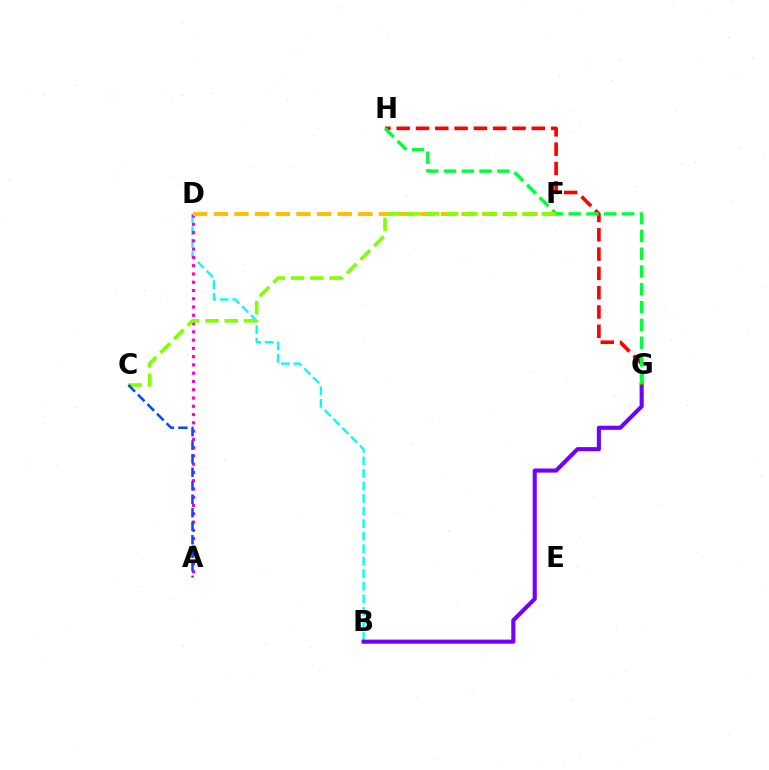{('B', 'D'): [{'color': '#00fff6', 'line_style': 'dashed', 'thickness': 1.7}], ('B', 'G'): [{'color': '#7200ff', 'line_style': 'solid', 'thickness': 2.96}], ('G', 'H'): [{'color': '#ff0000', 'line_style': 'dashed', 'thickness': 2.62}, {'color': '#00ff39', 'line_style': 'dashed', 'thickness': 2.42}], ('A', 'D'): [{'color': '#ff00cf', 'line_style': 'dotted', 'thickness': 2.25}], ('D', 'F'): [{'color': '#ffbd00', 'line_style': 'dashed', 'thickness': 2.8}], ('C', 'F'): [{'color': '#84ff00', 'line_style': 'dashed', 'thickness': 2.62}], ('A', 'C'): [{'color': '#004bff', 'line_style': 'dashed', 'thickness': 1.84}]}